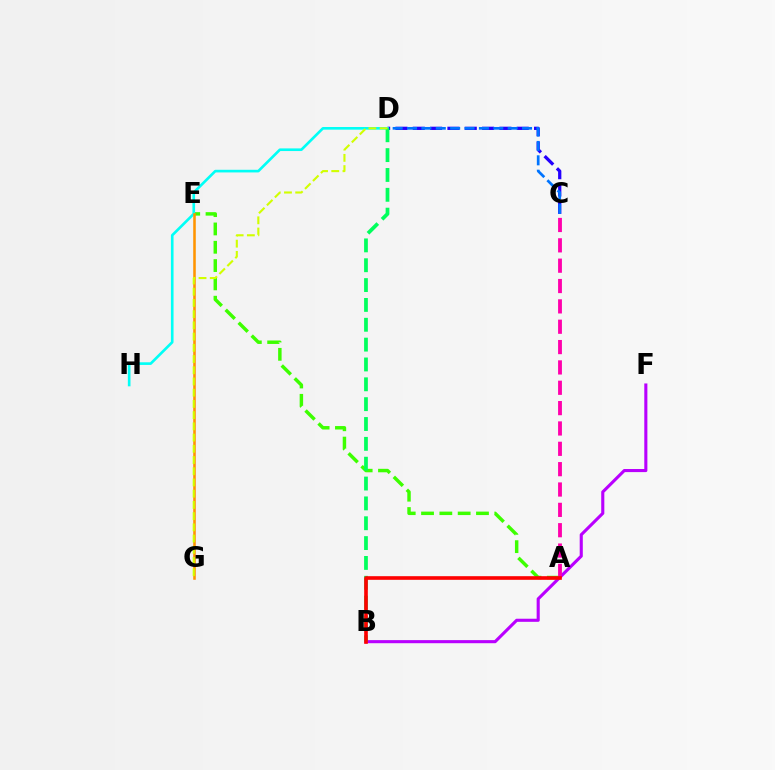{('C', 'D'): [{'color': '#2500ff', 'line_style': 'dashed', 'thickness': 2.35}, {'color': '#0074ff', 'line_style': 'dashed', 'thickness': 1.95}], ('A', 'E'): [{'color': '#3dff00', 'line_style': 'dashed', 'thickness': 2.49}], ('D', 'H'): [{'color': '#00fff6', 'line_style': 'solid', 'thickness': 1.9}], ('B', 'F'): [{'color': '#b900ff', 'line_style': 'solid', 'thickness': 2.23}], ('E', 'G'): [{'color': '#ff9400', 'line_style': 'solid', 'thickness': 1.84}], ('B', 'D'): [{'color': '#00ff5c', 'line_style': 'dashed', 'thickness': 2.7}], ('A', 'C'): [{'color': '#ff00ac', 'line_style': 'dashed', 'thickness': 2.76}], ('A', 'B'): [{'color': '#ff0000', 'line_style': 'solid', 'thickness': 2.62}], ('D', 'G'): [{'color': '#d1ff00', 'line_style': 'dashed', 'thickness': 1.52}]}